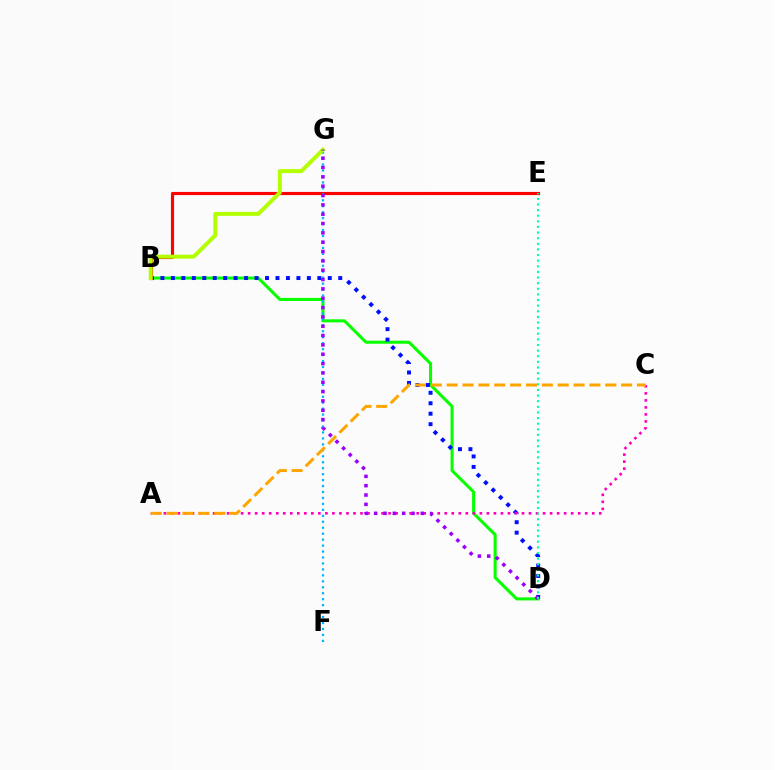{('B', 'D'): [{'color': '#08ff00', 'line_style': 'solid', 'thickness': 2.2}, {'color': '#0010ff', 'line_style': 'dotted', 'thickness': 2.84}], ('B', 'E'): [{'color': '#ff0000', 'line_style': 'solid', 'thickness': 2.27}], ('A', 'C'): [{'color': '#ff00bd', 'line_style': 'dotted', 'thickness': 1.91}, {'color': '#ffa500', 'line_style': 'dashed', 'thickness': 2.15}], ('F', 'G'): [{'color': '#00b5ff', 'line_style': 'dotted', 'thickness': 1.62}], ('B', 'G'): [{'color': '#b3ff00', 'line_style': 'solid', 'thickness': 2.84}], ('D', 'G'): [{'color': '#9b00ff', 'line_style': 'dotted', 'thickness': 2.54}], ('D', 'E'): [{'color': '#00ff9d', 'line_style': 'dotted', 'thickness': 1.53}]}